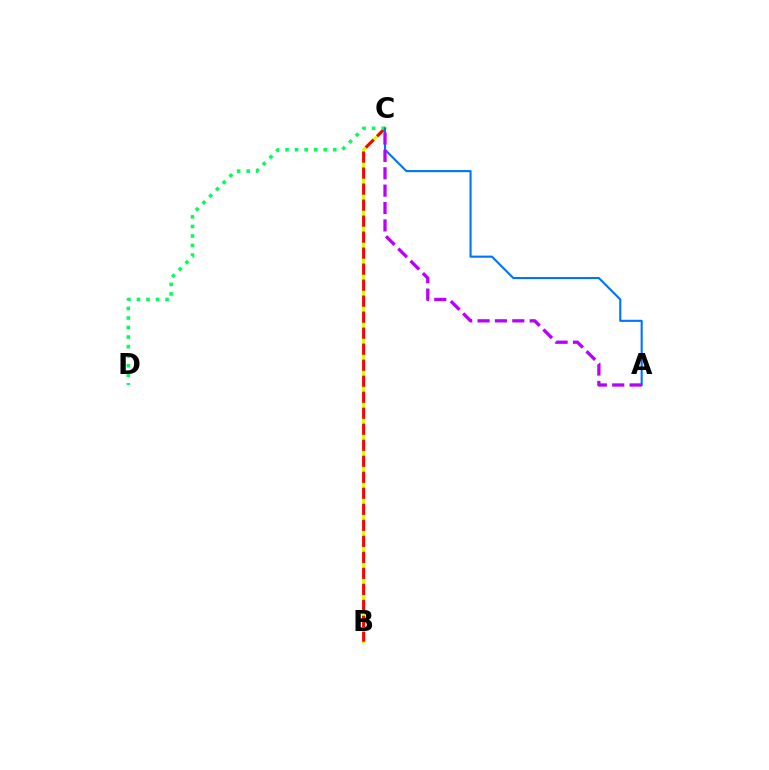{('B', 'C'): [{'color': '#d1ff00', 'line_style': 'solid', 'thickness': 2.15}, {'color': '#ff0000', 'line_style': 'dashed', 'thickness': 2.17}], ('C', 'D'): [{'color': '#00ff5c', 'line_style': 'dotted', 'thickness': 2.59}], ('A', 'C'): [{'color': '#0074ff', 'line_style': 'solid', 'thickness': 1.52}, {'color': '#b900ff', 'line_style': 'dashed', 'thickness': 2.36}]}